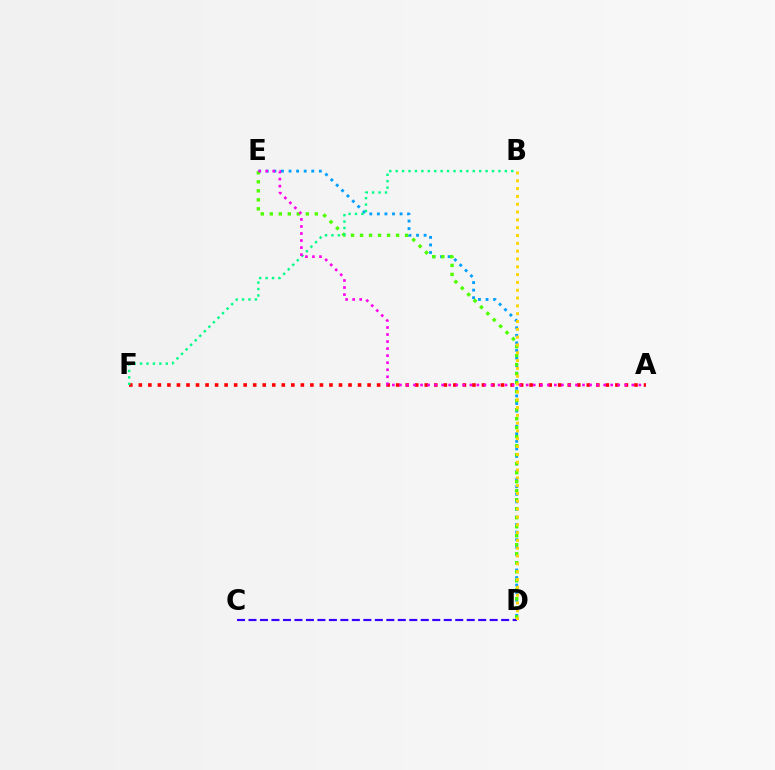{('A', 'F'): [{'color': '#ff0000', 'line_style': 'dotted', 'thickness': 2.59}], ('C', 'D'): [{'color': '#3700ff', 'line_style': 'dashed', 'thickness': 1.56}], ('D', 'E'): [{'color': '#009eff', 'line_style': 'dotted', 'thickness': 2.06}, {'color': '#4fff00', 'line_style': 'dotted', 'thickness': 2.45}], ('B', 'F'): [{'color': '#00ff86', 'line_style': 'dotted', 'thickness': 1.74}], ('B', 'D'): [{'color': '#ffd500', 'line_style': 'dotted', 'thickness': 2.12}], ('A', 'E'): [{'color': '#ff00ed', 'line_style': 'dotted', 'thickness': 1.91}]}